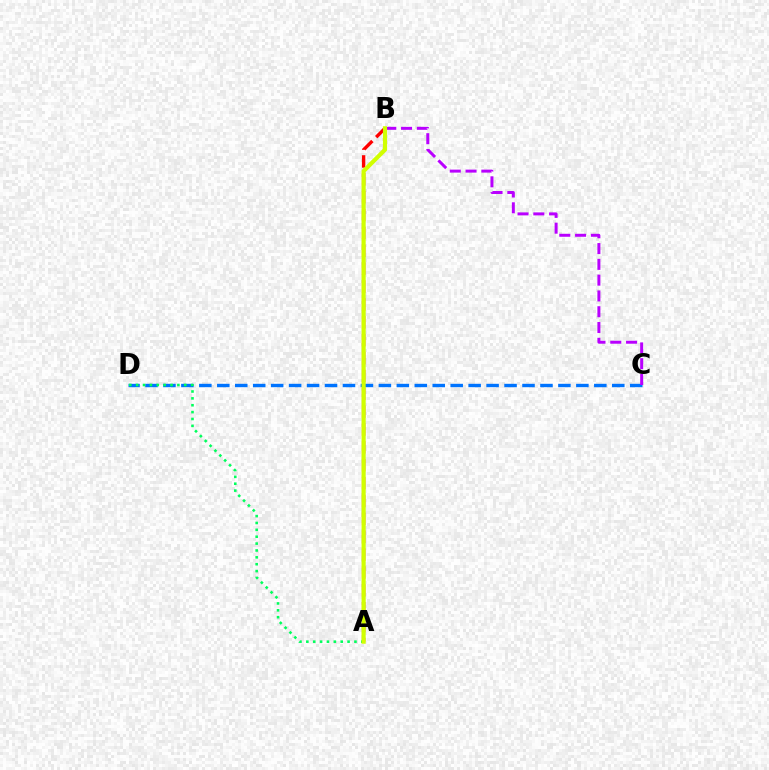{('C', 'D'): [{'color': '#0074ff', 'line_style': 'dashed', 'thickness': 2.44}], ('A', 'B'): [{'color': '#ff0000', 'line_style': 'dashed', 'thickness': 2.43}, {'color': '#d1ff00', 'line_style': 'solid', 'thickness': 3.0}], ('A', 'D'): [{'color': '#00ff5c', 'line_style': 'dotted', 'thickness': 1.87}], ('B', 'C'): [{'color': '#b900ff', 'line_style': 'dashed', 'thickness': 2.15}]}